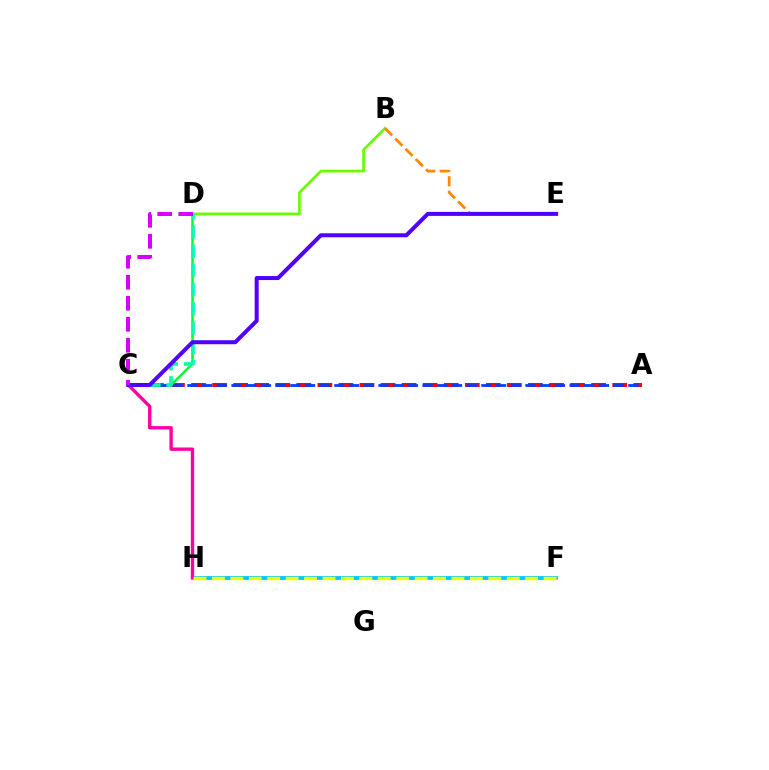{('B', 'D'): [{'color': '#66ff00', 'line_style': 'solid', 'thickness': 1.94}], ('A', 'C'): [{'color': '#ff0000', 'line_style': 'dashed', 'thickness': 2.86}, {'color': '#003fff', 'line_style': 'dashed', 'thickness': 2.0}], ('F', 'H'): [{'color': '#00c7ff', 'line_style': 'solid', 'thickness': 2.75}, {'color': '#eeff00', 'line_style': 'dashed', 'thickness': 2.5}], ('C', 'D'): [{'color': '#00ff27', 'line_style': 'solid', 'thickness': 1.75}, {'color': '#00ffaf', 'line_style': 'dashed', 'thickness': 2.61}, {'color': '#d600ff', 'line_style': 'dashed', 'thickness': 2.85}], ('C', 'H'): [{'color': '#ff00a0', 'line_style': 'solid', 'thickness': 2.43}], ('B', 'E'): [{'color': '#ff8800', 'line_style': 'dashed', 'thickness': 1.97}], ('C', 'E'): [{'color': '#4f00ff', 'line_style': 'solid', 'thickness': 2.88}]}